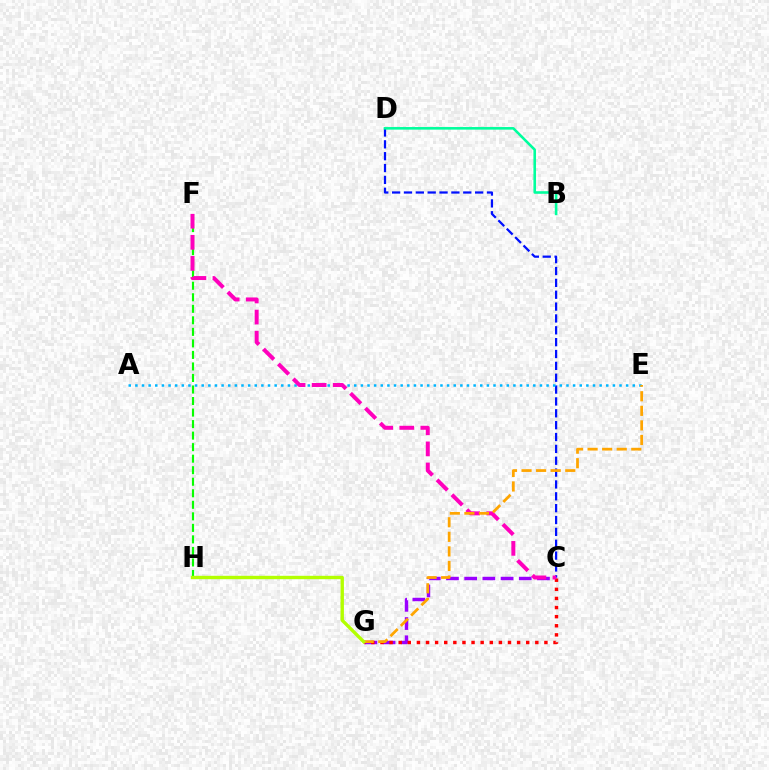{('F', 'H'): [{'color': '#08ff00', 'line_style': 'dashed', 'thickness': 1.57}], ('C', 'D'): [{'color': '#0010ff', 'line_style': 'dashed', 'thickness': 1.61}], ('C', 'G'): [{'color': '#9b00ff', 'line_style': 'dashed', 'thickness': 2.47}, {'color': '#ff0000', 'line_style': 'dotted', 'thickness': 2.47}], ('A', 'E'): [{'color': '#00b5ff', 'line_style': 'dotted', 'thickness': 1.8}], ('B', 'D'): [{'color': '#00ff9d', 'line_style': 'solid', 'thickness': 1.87}], ('C', 'F'): [{'color': '#ff00bd', 'line_style': 'dashed', 'thickness': 2.86}], ('E', 'G'): [{'color': '#ffa500', 'line_style': 'dashed', 'thickness': 1.98}], ('G', 'H'): [{'color': '#b3ff00', 'line_style': 'solid', 'thickness': 2.44}]}